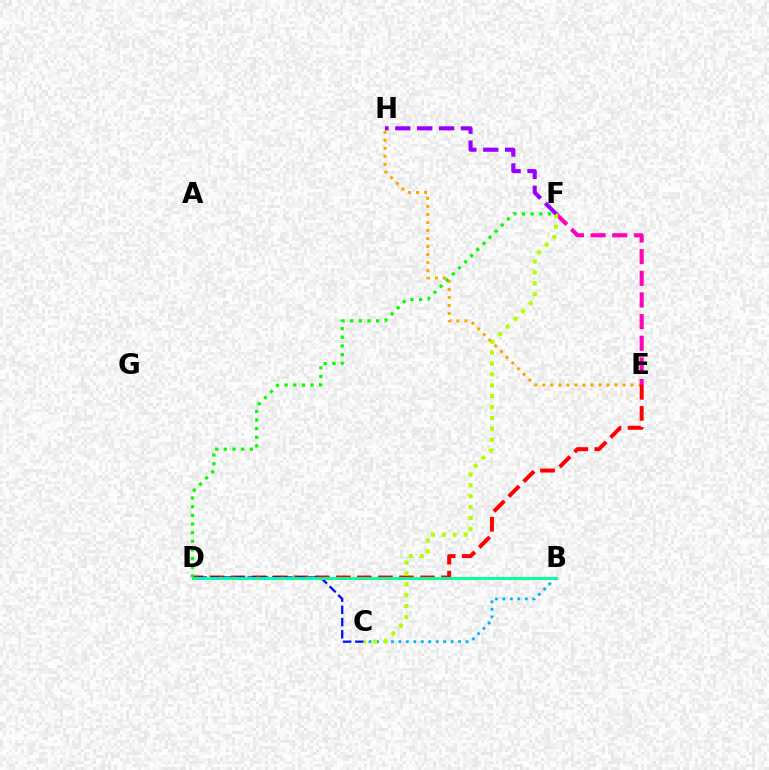{('E', 'H'): [{'color': '#ffa500', 'line_style': 'dotted', 'thickness': 2.18}], ('D', 'E'): [{'color': '#ff0000', 'line_style': 'dashed', 'thickness': 2.86}], ('E', 'F'): [{'color': '#ff00bd', 'line_style': 'dashed', 'thickness': 2.94}], ('B', 'C'): [{'color': '#00b5ff', 'line_style': 'dotted', 'thickness': 2.03}], ('C', 'D'): [{'color': '#0010ff', 'line_style': 'dashed', 'thickness': 1.66}], ('B', 'D'): [{'color': '#00ff9d', 'line_style': 'solid', 'thickness': 2.06}], ('C', 'F'): [{'color': '#b3ff00', 'line_style': 'dotted', 'thickness': 2.96}], ('D', 'F'): [{'color': '#08ff00', 'line_style': 'dotted', 'thickness': 2.35}], ('F', 'H'): [{'color': '#9b00ff', 'line_style': 'dashed', 'thickness': 2.97}]}